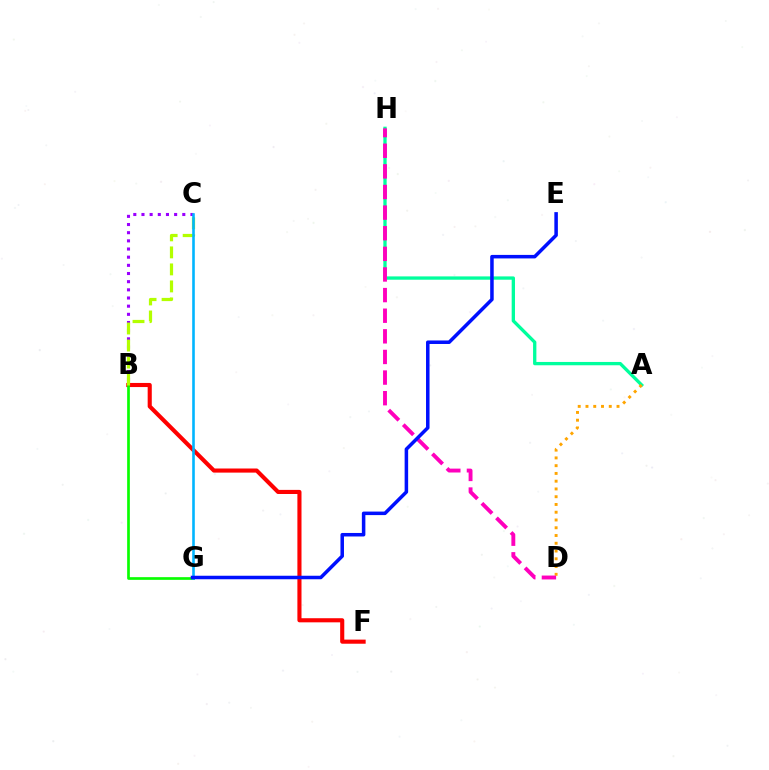{('B', 'F'): [{'color': '#ff0000', 'line_style': 'solid', 'thickness': 2.96}], ('B', 'C'): [{'color': '#9b00ff', 'line_style': 'dotted', 'thickness': 2.22}, {'color': '#b3ff00', 'line_style': 'dashed', 'thickness': 2.31}], ('A', 'H'): [{'color': '#00ff9d', 'line_style': 'solid', 'thickness': 2.39}], ('B', 'G'): [{'color': '#08ff00', 'line_style': 'solid', 'thickness': 1.94}], ('A', 'D'): [{'color': '#ffa500', 'line_style': 'dotted', 'thickness': 2.11}], ('C', 'G'): [{'color': '#00b5ff', 'line_style': 'solid', 'thickness': 1.87}], ('D', 'H'): [{'color': '#ff00bd', 'line_style': 'dashed', 'thickness': 2.8}], ('E', 'G'): [{'color': '#0010ff', 'line_style': 'solid', 'thickness': 2.53}]}